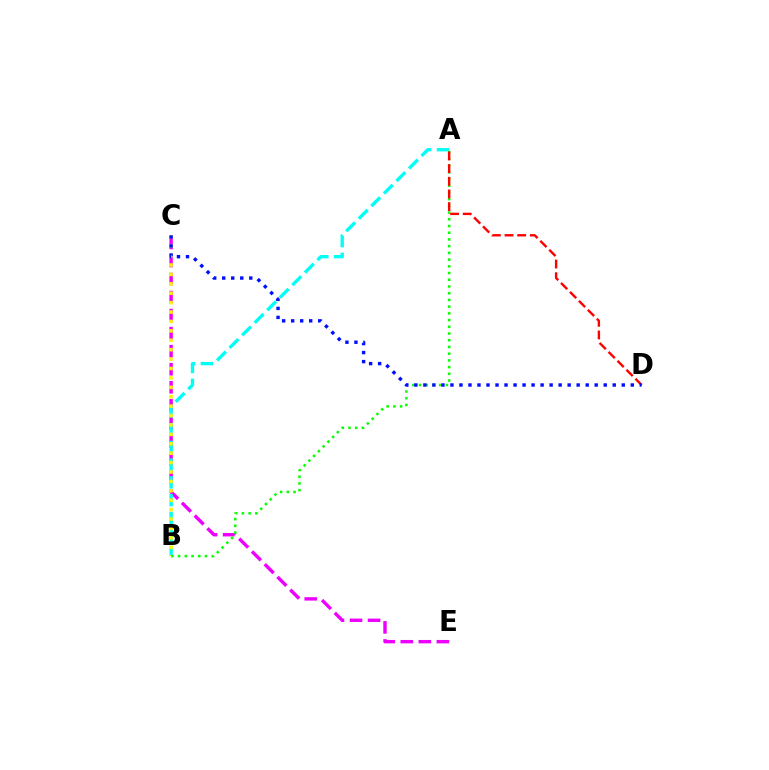{('C', 'E'): [{'color': '#ee00ff', 'line_style': 'dashed', 'thickness': 2.45}], ('A', 'B'): [{'color': '#00fff6', 'line_style': 'dashed', 'thickness': 2.41}, {'color': '#08ff00', 'line_style': 'dotted', 'thickness': 1.83}], ('B', 'C'): [{'color': '#fcf500', 'line_style': 'dotted', 'thickness': 2.56}], ('A', 'D'): [{'color': '#ff0000', 'line_style': 'dashed', 'thickness': 1.72}], ('C', 'D'): [{'color': '#0010ff', 'line_style': 'dotted', 'thickness': 2.45}]}